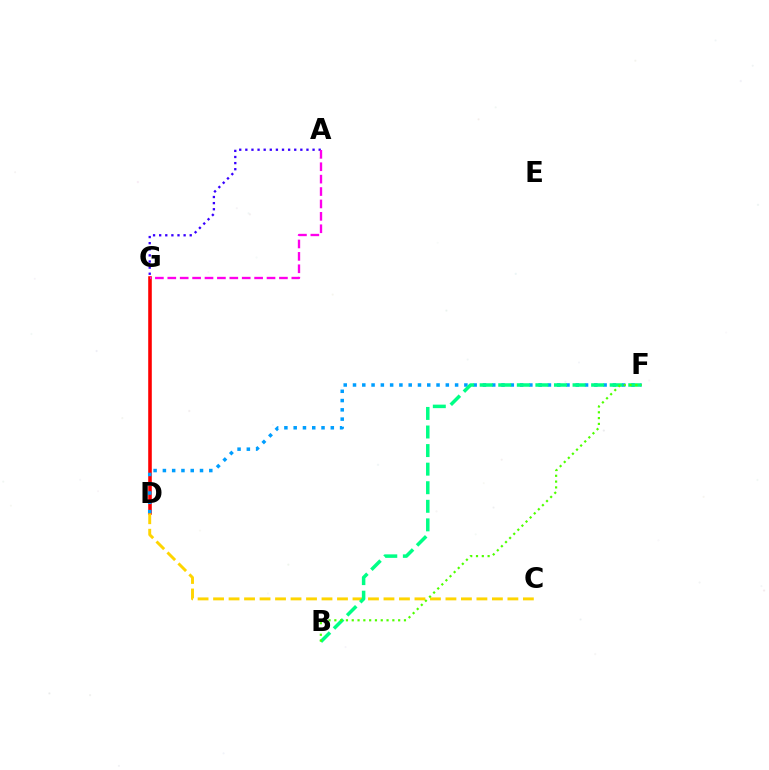{('D', 'G'): [{'color': '#ff0000', 'line_style': 'solid', 'thickness': 2.58}], ('D', 'F'): [{'color': '#009eff', 'line_style': 'dotted', 'thickness': 2.52}], ('C', 'D'): [{'color': '#ffd500', 'line_style': 'dashed', 'thickness': 2.1}], ('B', 'F'): [{'color': '#00ff86', 'line_style': 'dashed', 'thickness': 2.52}, {'color': '#4fff00', 'line_style': 'dotted', 'thickness': 1.58}], ('A', 'G'): [{'color': '#3700ff', 'line_style': 'dotted', 'thickness': 1.66}, {'color': '#ff00ed', 'line_style': 'dashed', 'thickness': 1.69}]}